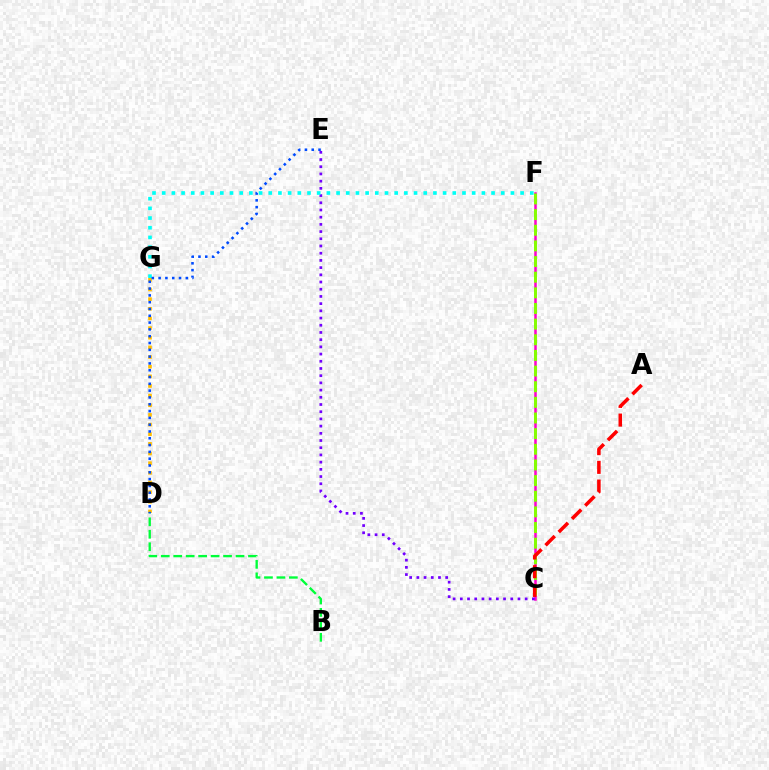{('C', 'F'): [{'color': '#ff00cf', 'line_style': 'solid', 'thickness': 1.82}, {'color': '#84ff00', 'line_style': 'dashed', 'thickness': 2.13}], ('C', 'E'): [{'color': '#7200ff', 'line_style': 'dotted', 'thickness': 1.96}], ('D', 'G'): [{'color': '#ffbd00', 'line_style': 'dotted', 'thickness': 2.62}], ('F', 'G'): [{'color': '#00fff6', 'line_style': 'dotted', 'thickness': 2.63}], ('A', 'C'): [{'color': '#ff0000', 'line_style': 'dashed', 'thickness': 2.54}], ('B', 'D'): [{'color': '#00ff39', 'line_style': 'dashed', 'thickness': 1.69}], ('D', 'E'): [{'color': '#004bff', 'line_style': 'dotted', 'thickness': 1.85}]}